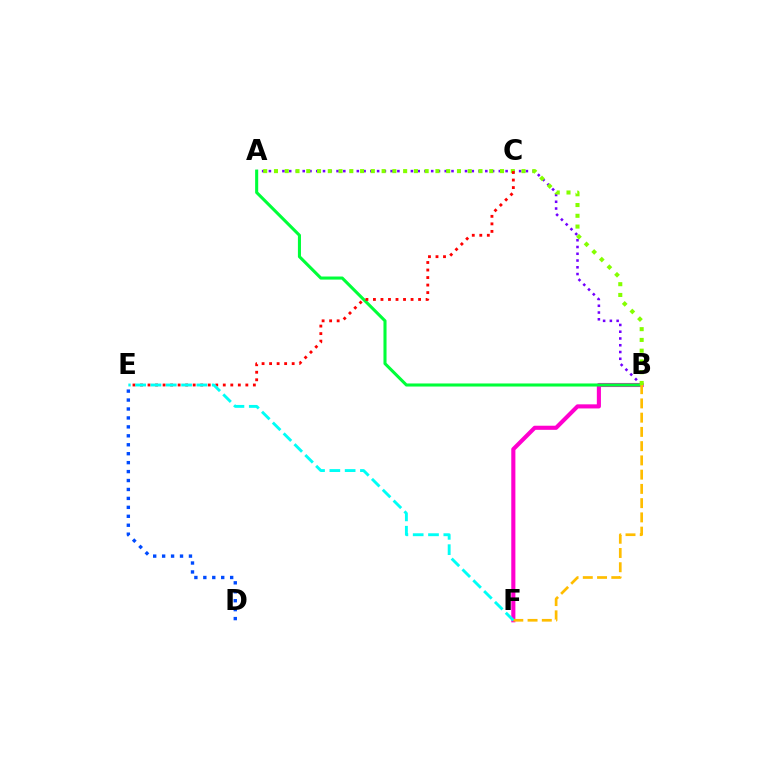{('B', 'F'): [{'color': '#ff00cf', 'line_style': 'solid', 'thickness': 2.96}, {'color': '#ffbd00', 'line_style': 'dashed', 'thickness': 1.94}], ('A', 'B'): [{'color': '#7200ff', 'line_style': 'dotted', 'thickness': 1.84}, {'color': '#00ff39', 'line_style': 'solid', 'thickness': 2.21}, {'color': '#84ff00', 'line_style': 'dotted', 'thickness': 2.92}], ('C', 'E'): [{'color': '#ff0000', 'line_style': 'dotted', 'thickness': 2.04}], ('D', 'E'): [{'color': '#004bff', 'line_style': 'dotted', 'thickness': 2.43}], ('E', 'F'): [{'color': '#00fff6', 'line_style': 'dashed', 'thickness': 2.08}]}